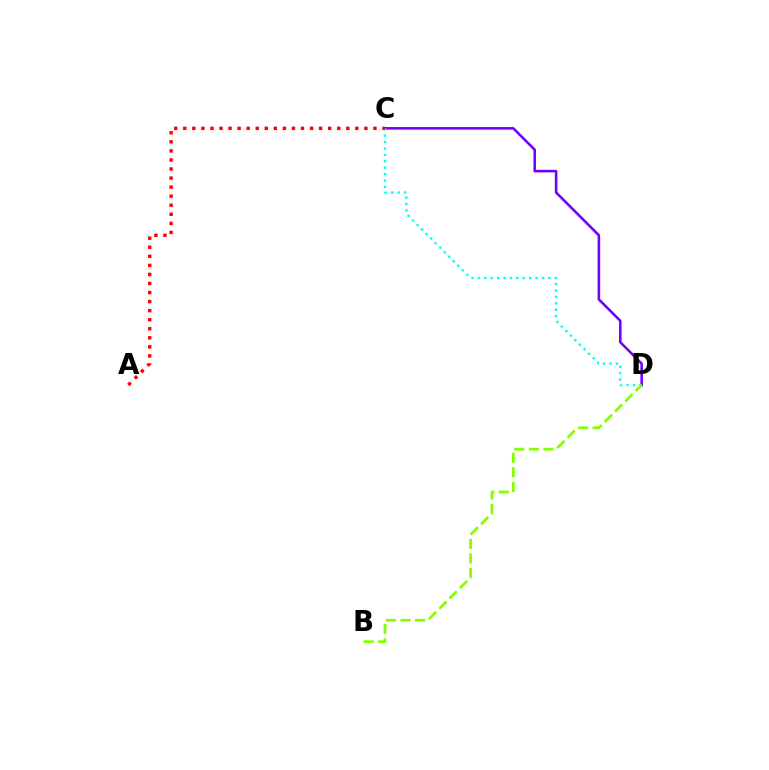{('C', 'D'): [{'color': '#7200ff', 'line_style': 'solid', 'thickness': 1.85}, {'color': '#00fff6', 'line_style': 'dotted', 'thickness': 1.74}], ('A', 'C'): [{'color': '#ff0000', 'line_style': 'dotted', 'thickness': 2.46}], ('B', 'D'): [{'color': '#84ff00', 'line_style': 'dashed', 'thickness': 1.98}]}